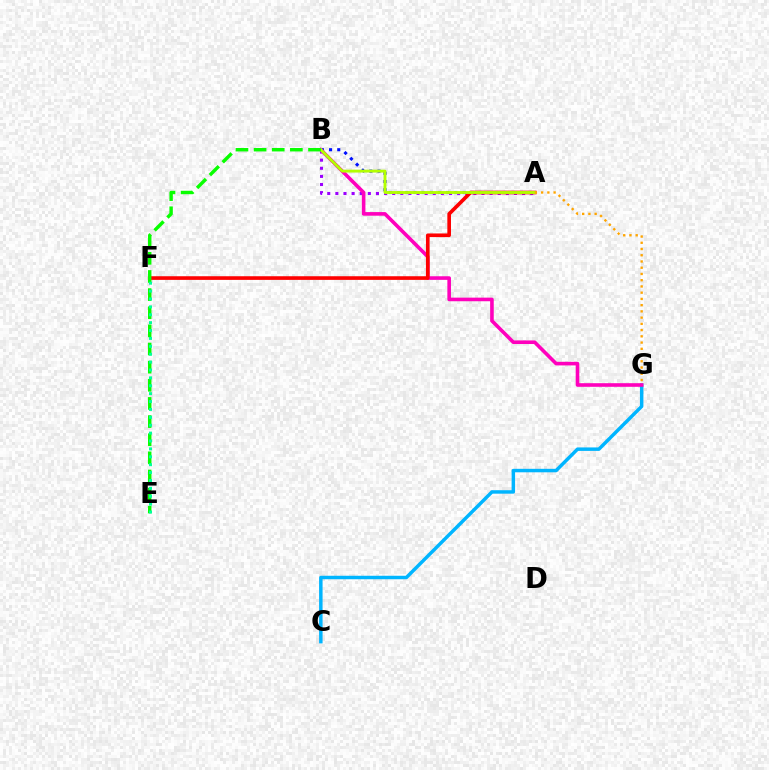{('A', 'B'): [{'color': '#9b00ff', 'line_style': 'dotted', 'thickness': 2.21}, {'color': '#0010ff', 'line_style': 'dotted', 'thickness': 2.22}, {'color': '#b3ff00', 'line_style': 'solid', 'thickness': 2.08}], ('C', 'G'): [{'color': '#00b5ff', 'line_style': 'solid', 'thickness': 2.5}], ('B', 'G'): [{'color': '#ff00bd', 'line_style': 'solid', 'thickness': 2.6}], ('A', 'F'): [{'color': '#ff0000', 'line_style': 'solid', 'thickness': 2.62}], ('A', 'G'): [{'color': '#ffa500', 'line_style': 'dotted', 'thickness': 1.69}], ('B', 'E'): [{'color': '#08ff00', 'line_style': 'dashed', 'thickness': 2.46}], ('E', 'F'): [{'color': '#00ff9d', 'line_style': 'dotted', 'thickness': 2.14}]}